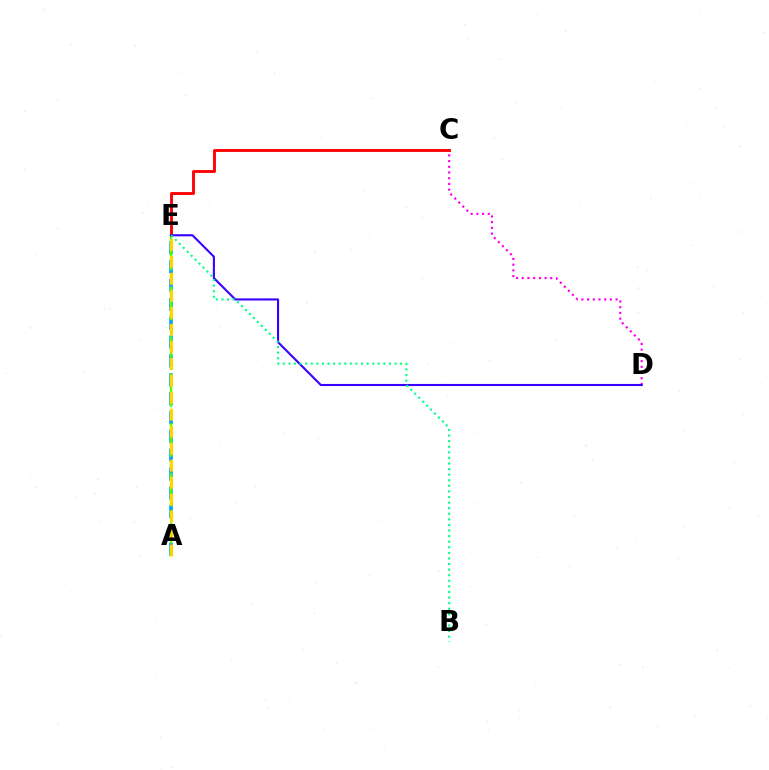{('C', 'D'): [{'color': '#ff00ed', 'line_style': 'dotted', 'thickness': 1.55}], ('A', 'E'): [{'color': '#009eff', 'line_style': 'dashed', 'thickness': 2.56}, {'color': '#4fff00', 'line_style': 'dashed', 'thickness': 1.69}, {'color': '#ffd500', 'line_style': 'dashed', 'thickness': 2.31}], ('C', 'E'): [{'color': '#ff0000', 'line_style': 'solid', 'thickness': 2.06}], ('D', 'E'): [{'color': '#3700ff', 'line_style': 'solid', 'thickness': 1.51}], ('B', 'E'): [{'color': '#00ff86', 'line_style': 'dotted', 'thickness': 1.52}]}